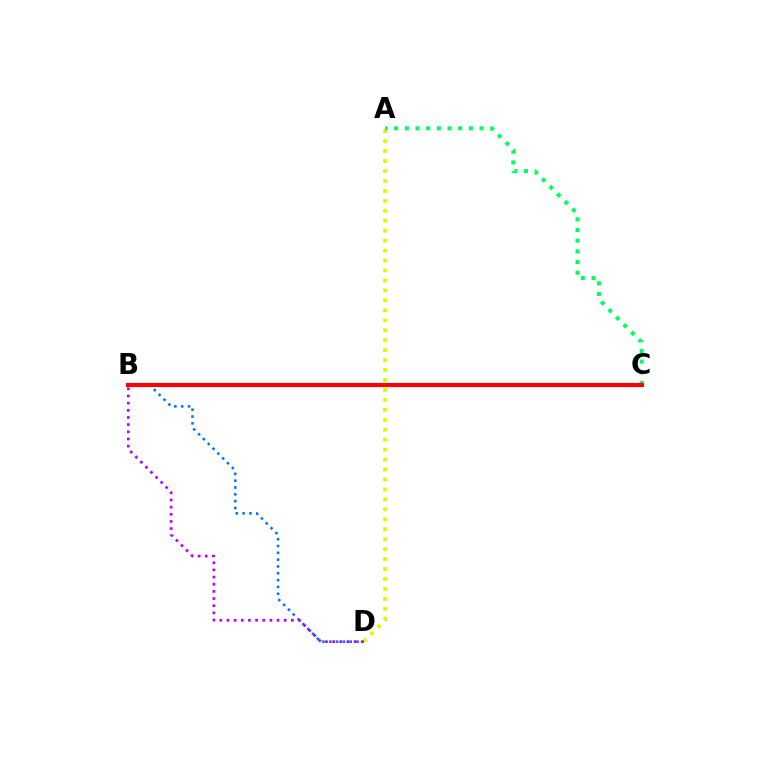{('A', 'D'): [{'color': '#d1ff00', 'line_style': 'dotted', 'thickness': 2.7}], ('B', 'D'): [{'color': '#0074ff', 'line_style': 'dotted', 'thickness': 1.85}, {'color': '#b900ff', 'line_style': 'dotted', 'thickness': 1.94}], ('A', 'C'): [{'color': '#00ff5c', 'line_style': 'dotted', 'thickness': 2.9}], ('B', 'C'): [{'color': '#ff0000', 'line_style': 'solid', 'thickness': 2.98}]}